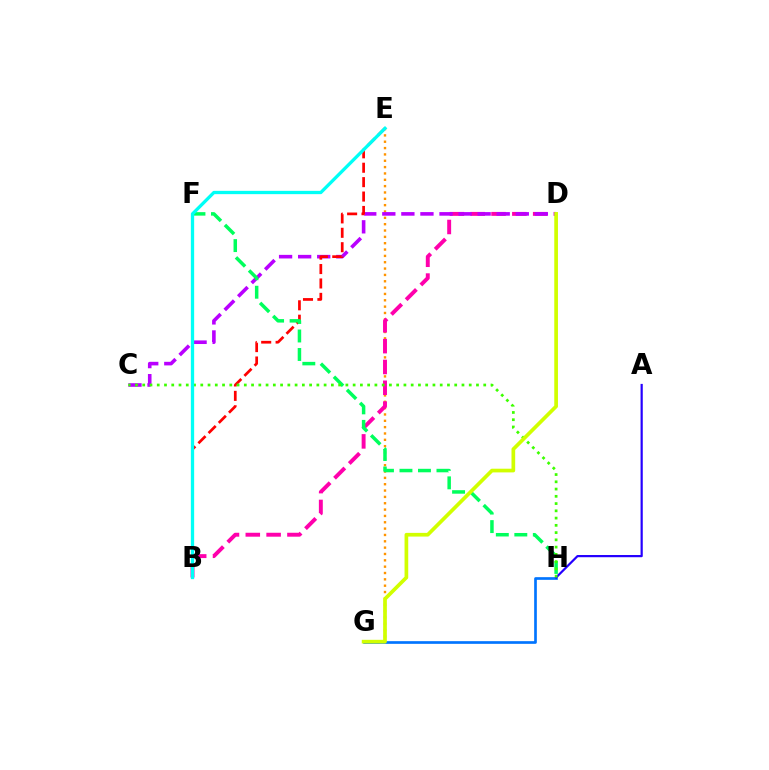{('E', 'G'): [{'color': '#ff9400', 'line_style': 'dotted', 'thickness': 1.72}], ('B', 'D'): [{'color': '#ff00ac', 'line_style': 'dashed', 'thickness': 2.83}], ('C', 'D'): [{'color': '#b900ff', 'line_style': 'dashed', 'thickness': 2.59}], ('G', 'H'): [{'color': '#0074ff', 'line_style': 'solid', 'thickness': 1.93}], ('B', 'E'): [{'color': '#ff0000', 'line_style': 'dashed', 'thickness': 1.96}, {'color': '#00fff6', 'line_style': 'solid', 'thickness': 2.37}], ('F', 'H'): [{'color': '#00ff5c', 'line_style': 'dashed', 'thickness': 2.51}], ('A', 'H'): [{'color': '#2500ff', 'line_style': 'solid', 'thickness': 1.59}], ('C', 'H'): [{'color': '#3dff00', 'line_style': 'dotted', 'thickness': 1.97}], ('D', 'G'): [{'color': '#d1ff00', 'line_style': 'solid', 'thickness': 2.66}]}